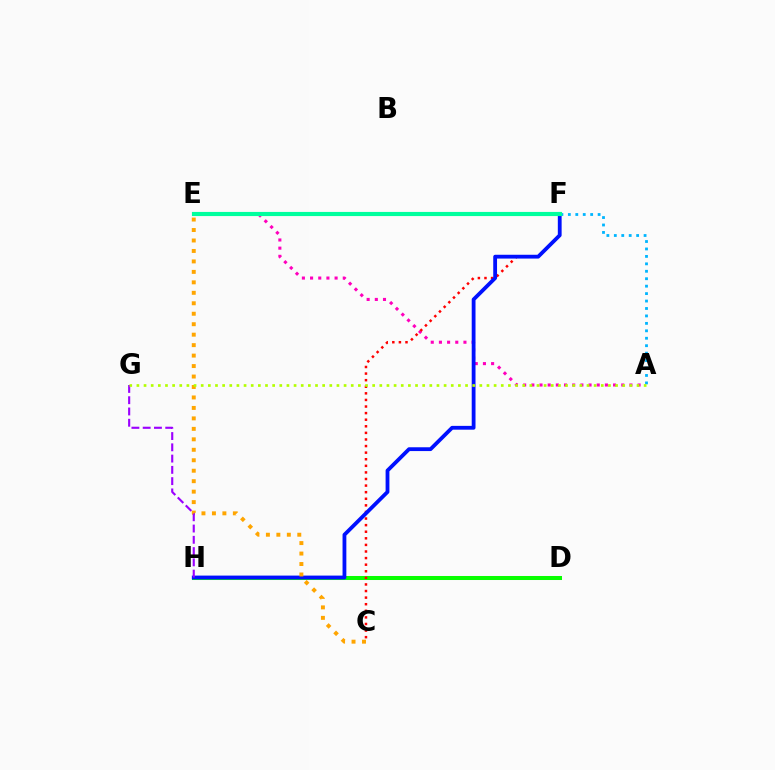{('A', 'E'): [{'color': '#ff00bd', 'line_style': 'dotted', 'thickness': 2.22}], ('D', 'H'): [{'color': '#08ff00', 'line_style': 'solid', 'thickness': 2.9}], ('C', 'F'): [{'color': '#ff0000', 'line_style': 'dotted', 'thickness': 1.79}], ('F', 'H'): [{'color': '#0010ff', 'line_style': 'solid', 'thickness': 2.74}], ('A', 'F'): [{'color': '#00b5ff', 'line_style': 'dotted', 'thickness': 2.02}], ('C', 'E'): [{'color': '#ffa500', 'line_style': 'dotted', 'thickness': 2.84}], ('G', 'H'): [{'color': '#9b00ff', 'line_style': 'dashed', 'thickness': 1.53}], ('E', 'F'): [{'color': '#00ff9d', 'line_style': 'solid', 'thickness': 2.98}], ('A', 'G'): [{'color': '#b3ff00', 'line_style': 'dotted', 'thickness': 1.94}]}